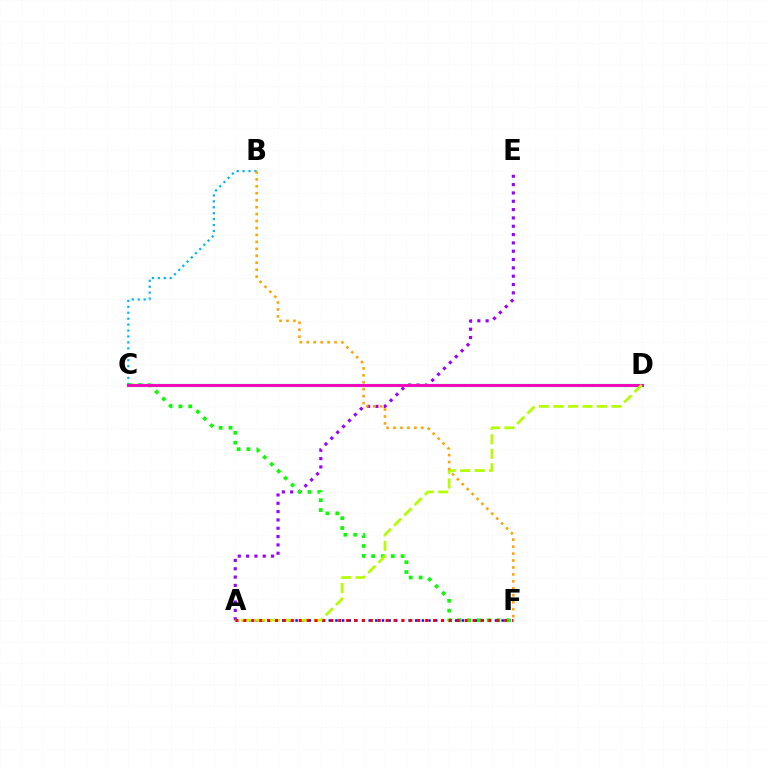{('A', 'F'): [{'color': '#0010ff', 'line_style': 'dotted', 'thickness': 1.81}, {'color': '#ff0000', 'line_style': 'dotted', 'thickness': 2.15}], ('A', 'E'): [{'color': '#9b00ff', 'line_style': 'dotted', 'thickness': 2.26}], ('B', 'C'): [{'color': '#00b5ff', 'line_style': 'dotted', 'thickness': 1.61}], ('C', 'F'): [{'color': '#08ff00', 'line_style': 'dotted', 'thickness': 2.67}], ('C', 'D'): [{'color': '#00ff9d', 'line_style': 'solid', 'thickness': 2.33}, {'color': '#ff00bd', 'line_style': 'solid', 'thickness': 2.07}], ('A', 'D'): [{'color': '#b3ff00', 'line_style': 'dashed', 'thickness': 1.97}], ('B', 'F'): [{'color': '#ffa500', 'line_style': 'dotted', 'thickness': 1.89}]}